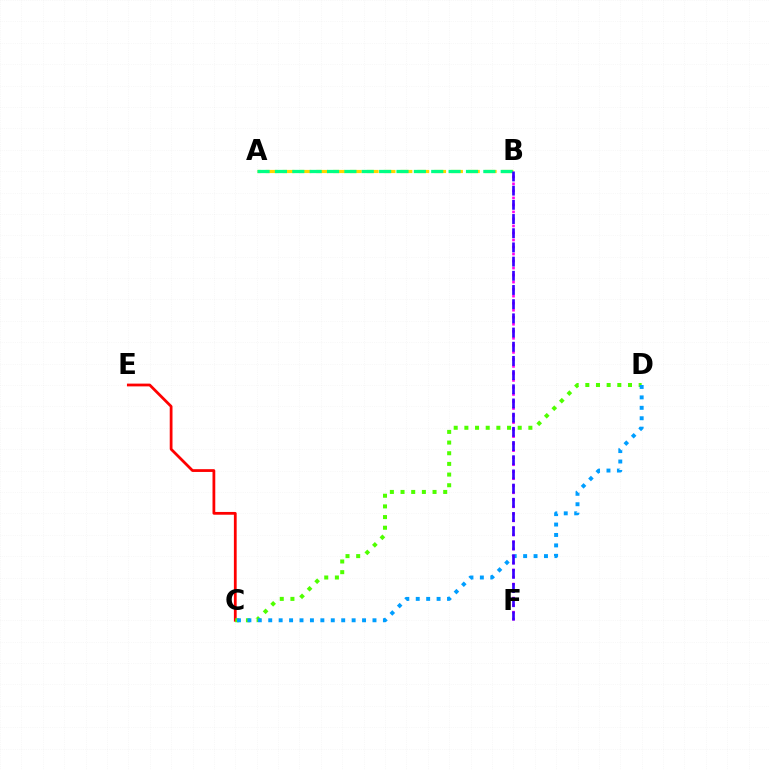{('A', 'B'): [{'color': '#ffd500', 'line_style': 'dashed', 'thickness': 2.29}, {'color': '#00ff86', 'line_style': 'dashed', 'thickness': 2.36}], ('C', 'E'): [{'color': '#ff0000', 'line_style': 'solid', 'thickness': 2.0}], ('C', 'D'): [{'color': '#4fff00', 'line_style': 'dotted', 'thickness': 2.9}, {'color': '#009eff', 'line_style': 'dotted', 'thickness': 2.83}], ('B', 'F'): [{'color': '#ff00ed', 'line_style': 'dotted', 'thickness': 1.91}, {'color': '#3700ff', 'line_style': 'dashed', 'thickness': 1.93}]}